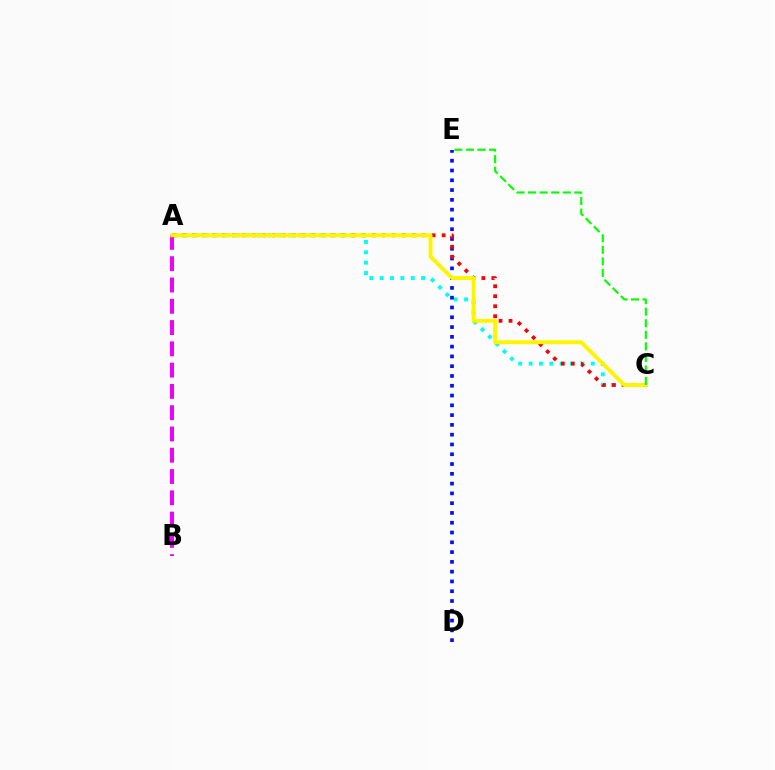{('A', 'B'): [{'color': '#ee00ff', 'line_style': 'dashed', 'thickness': 2.89}], ('A', 'C'): [{'color': '#00fff6', 'line_style': 'dotted', 'thickness': 2.81}, {'color': '#ff0000', 'line_style': 'dotted', 'thickness': 2.71}, {'color': '#fcf500', 'line_style': 'solid', 'thickness': 2.83}], ('D', 'E'): [{'color': '#0010ff', 'line_style': 'dotted', 'thickness': 2.66}], ('C', 'E'): [{'color': '#08ff00', 'line_style': 'dashed', 'thickness': 1.57}]}